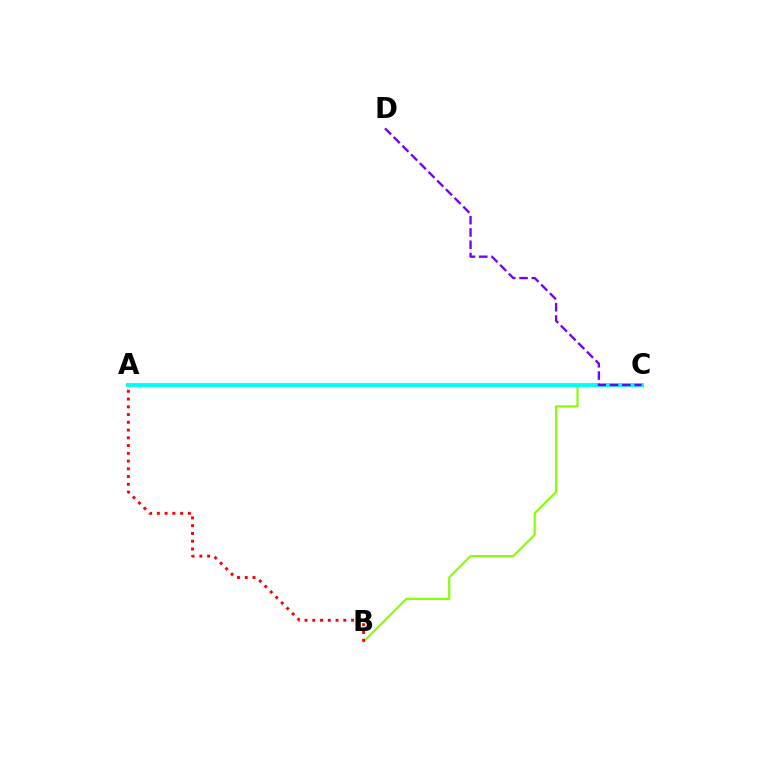{('B', 'C'): [{'color': '#84ff00', 'line_style': 'solid', 'thickness': 1.53}], ('A', 'C'): [{'color': '#00fff6', 'line_style': 'solid', 'thickness': 2.82}], ('C', 'D'): [{'color': '#7200ff', 'line_style': 'dashed', 'thickness': 1.67}], ('A', 'B'): [{'color': '#ff0000', 'line_style': 'dotted', 'thickness': 2.11}]}